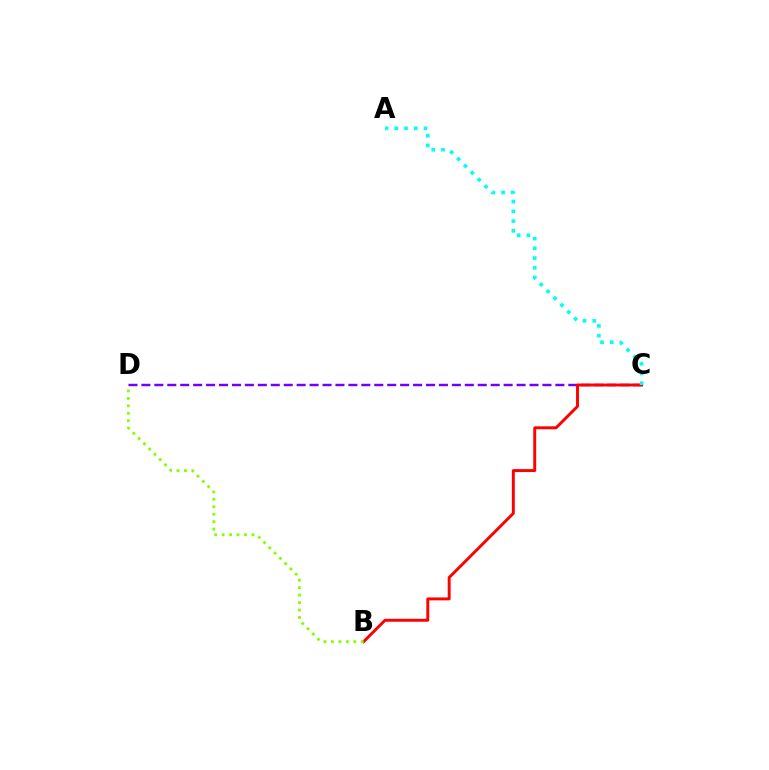{('C', 'D'): [{'color': '#7200ff', 'line_style': 'dashed', 'thickness': 1.76}], ('B', 'C'): [{'color': '#ff0000', 'line_style': 'solid', 'thickness': 2.11}], ('A', 'C'): [{'color': '#00fff6', 'line_style': 'dotted', 'thickness': 2.64}], ('B', 'D'): [{'color': '#84ff00', 'line_style': 'dotted', 'thickness': 2.02}]}